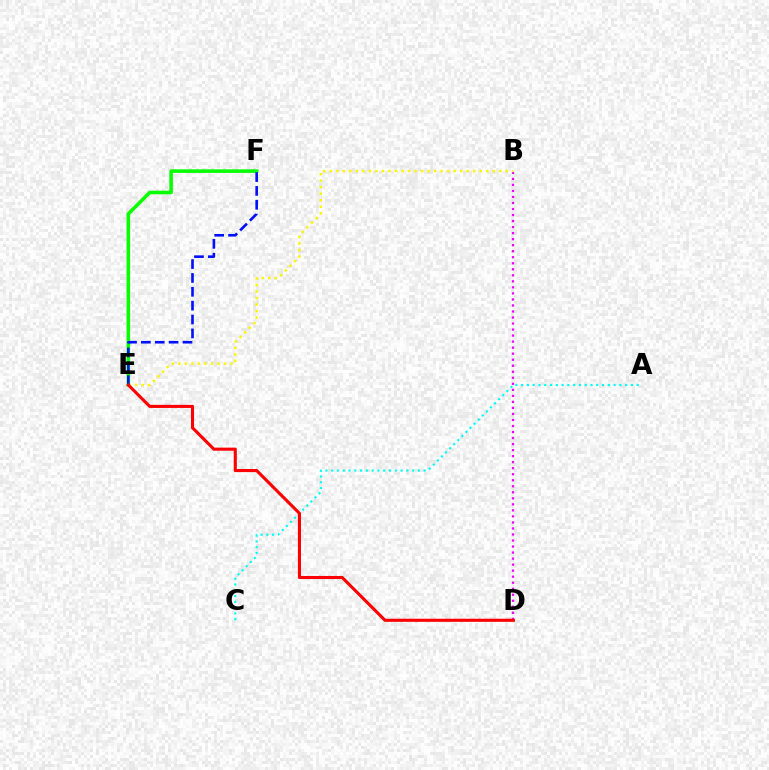{('B', 'D'): [{'color': '#ee00ff', 'line_style': 'dotted', 'thickness': 1.64}], ('B', 'E'): [{'color': '#fcf500', 'line_style': 'dotted', 'thickness': 1.77}], ('E', 'F'): [{'color': '#08ff00', 'line_style': 'solid', 'thickness': 2.57}, {'color': '#0010ff', 'line_style': 'dashed', 'thickness': 1.88}], ('A', 'C'): [{'color': '#00fff6', 'line_style': 'dotted', 'thickness': 1.57}], ('D', 'E'): [{'color': '#ff0000', 'line_style': 'solid', 'thickness': 2.22}]}